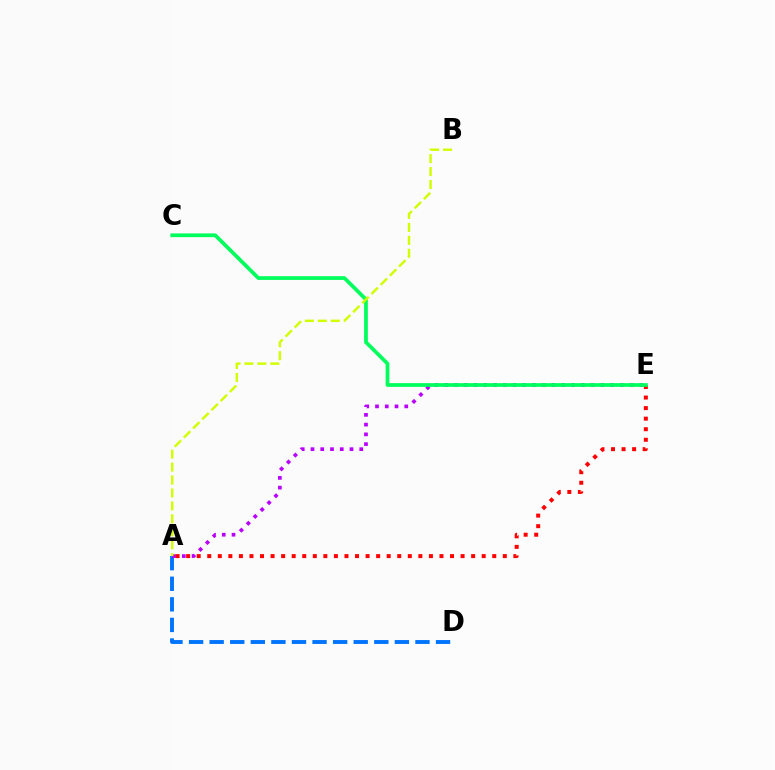{('A', 'D'): [{'color': '#0074ff', 'line_style': 'dashed', 'thickness': 2.8}], ('A', 'E'): [{'color': '#b900ff', 'line_style': 'dotted', 'thickness': 2.65}, {'color': '#ff0000', 'line_style': 'dotted', 'thickness': 2.87}], ('C', 'E'): [{'color': '#00ff5c', 'line_style': 'solid', 'thickness': 2.68}], ('A', 'B'): [{'color': '#d1ff00', 'line_style': 'dashed', 'thickness': 1.76}]}